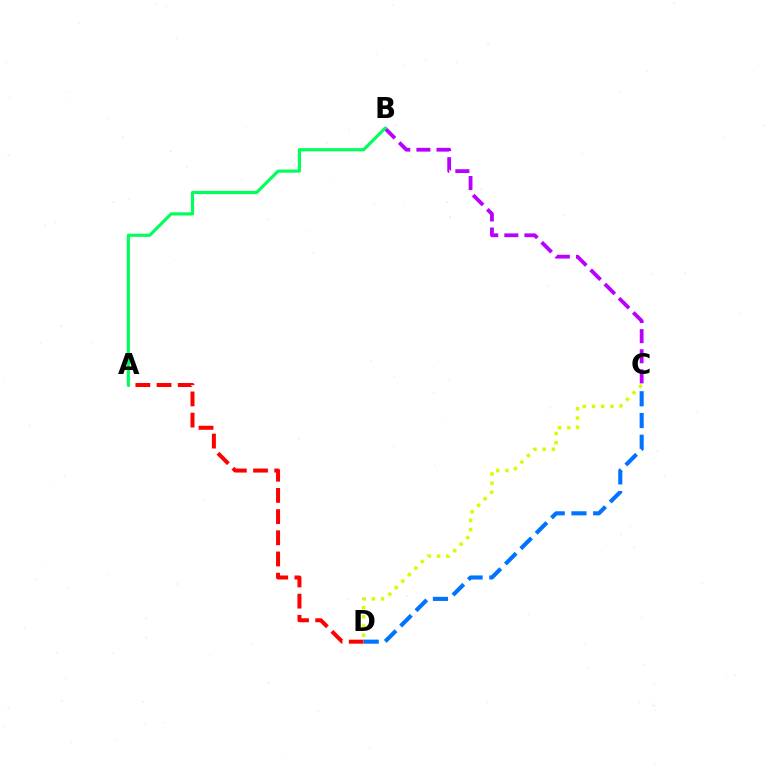{('C', 'D'): [{'color': '#d1ff00', 'line_style': 'dotted', 'thickness': 2.5}, {'color': '#0074ff', 'line_style': 'dashed', 'thickness': 2.95}], ('A', 'D'): [{'color': '#ff0000', 'line_style': 'dashed', 'thickness': 2.88}], ('B', 'C'): [{'color': '#b900ff', 'line_style': 'dashed', 'thickness': 2.73}], ('A', 'B'): [{'color': '#00ff5c', 'line_style': 'solid', 'thickness': 2.27}]}